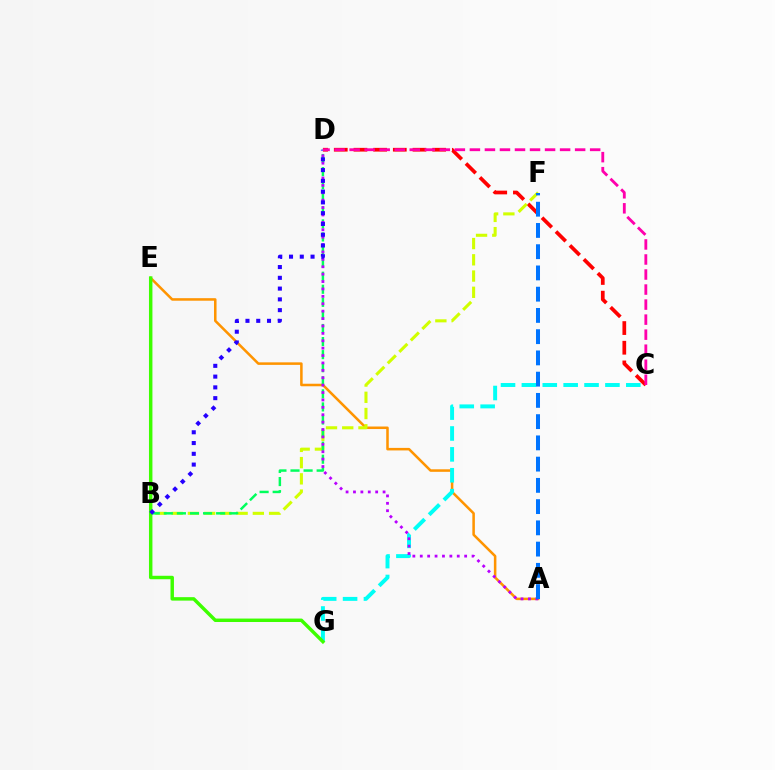{('A', 'E'): [{'color': '#ff9400', 'line_style': 'solid', 'thickness': 1.82}], ('C', 'D'): [{'color': '#ff0000', 'line_style': 'dashed', 'thickness': 2.67}, {'color': '#ff00ac', 'line_style': 'dashed', 'thickness': 2.04}], ('C', 'G'): [{'color': '#00fff6', 'line_style': 'dashed', 'thickness': 2.84}], ('B', 'F'): [{'color': '#d1ff00', 'line_style': 'dashed', 'thickness': 2.21}], ('B', 'D'): [{'color': '#00ff5c', 'line_style': 'dashed', 'thickness': 1.78}, {'color': '#2500ff', 'line_style': 'dotted', 'thickness': 2.93}], ('E', 'G'): [{'color': '#3dff00', 'line_style': 'solid', 'thickness': 2.48}], ('A', 'D'): [{'color': '#b900ff', 'line_style': 'dotted', 'thickness': 2.01}], ('A', 'F'): [{'color': '#0074ff', 'line_style': 'dashed', 'thickness': 2.89}]}